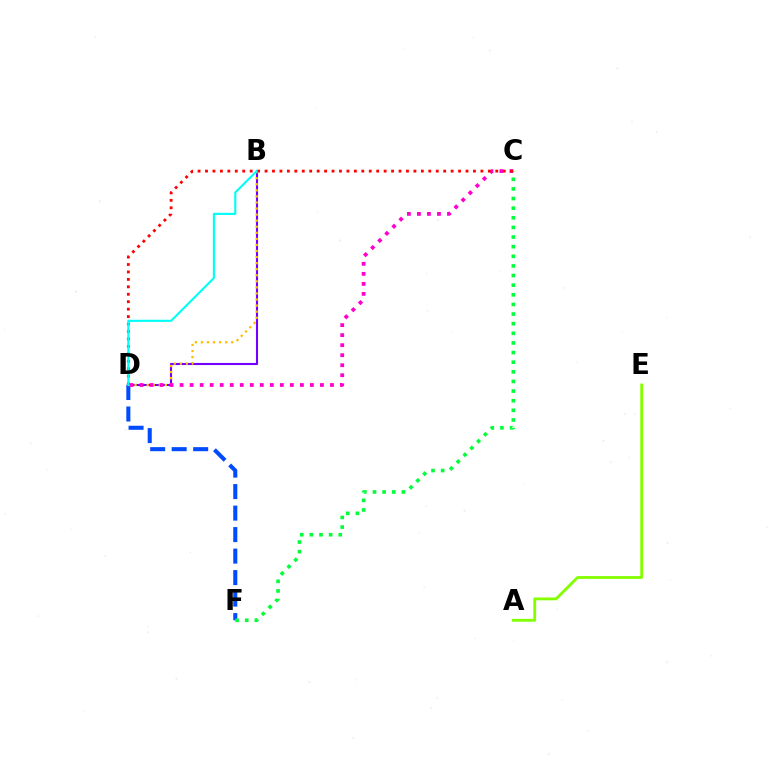{('D', 'F'): [{'color': '#004bff', 'line_style': 'dashed', 'thickness': 2.92}], ('B', 'D'): [{'color': '#7200ff', 'line_style': 'solid', 'thickness': 1.51}, {'color': '#ffbd00', 'line_style': 'dotted', 'thickness': 1.65}, {'color': '#00fff6', 'line_style': 'solid', 'thickness': 1.53}], ('C', 'F'): [{'color': '#00ff39', 'line_style': 'dotted', 'thickness': 2.62}], ('C', 'D'): [{'color': '#ff00cf', 'line_style': 'dotted', 'thickness': 2.72}, {'color': '#ff0000', 'line_style': 'dotted', 'thickness': 2.02}], ('A', 'E'): [{'color': '#84ff00', 'line_style': 'solid', 'thickness': 2.04}]}